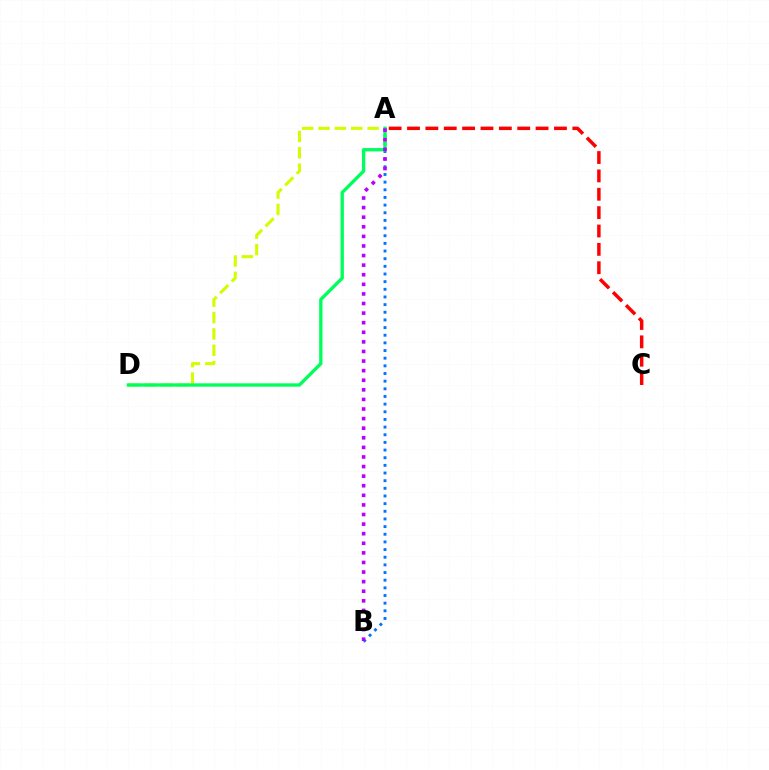{('A', 'B'): [{'color': '#0074ff', 'line_style': 'dotted', 'thickness': 2.08}, {'color': '#b900ff', 'line_style': 'dotted', 'thickness': 2.61}], ('A', 'D'): [{'color': '#d1ff00', 'line_style': 'dashed', 'thickness': 2.22}, {'color': '#00ff5c', 'line_style': 'solid', 'thickness': 2.41}], ('A', 'C'): [{'color': '#ff0000', 'line_style': 'dashed', 'thickness': 2.5}]}